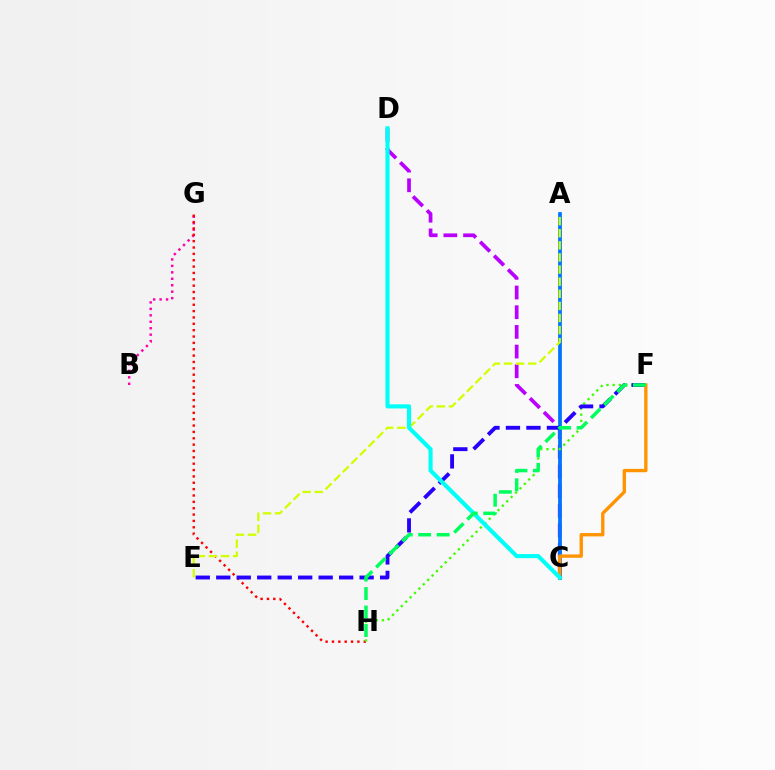{('C', 'D'): [{'color': '#b900ff', 'line_style': 'dashed', 'thickness': 2.67}, {'color': '#00fff6', 'line_style': 'solid', 'thickness': 2.96}], ('B', 'G'): [{'color': '#ff00ac', 'line_style': 'dotted', 'thickness': 1.75}], ('A', 'C'): [{'color': '#0074ff', 'line_style': 'solid', 'thickness': 2.69}], ('G', 'H'): [{'color': '#ff0000', 'line_style': 'dotted', 'thickness': 1.73}], ('F', 'H'): [{'color': '#3dff00', 'line_style': 'dotted', 'thickness': 1.68}, {'color': '#00ff5c', 'line_style': 'dashed', 'thickness': 2.51}], ('E', 'F'): [{'color': '#2500ff', 'line_style': 'dashed', 'thickness': 2.78}], ('A', 'E'): [{'color': '#d1ff00', 'line_style': 'dashed', 'thickness': 1.65}], ('C', 'F'): [{'color': '#ff9400', 'line_style': 'solid', 'thickness': 2.41}]}